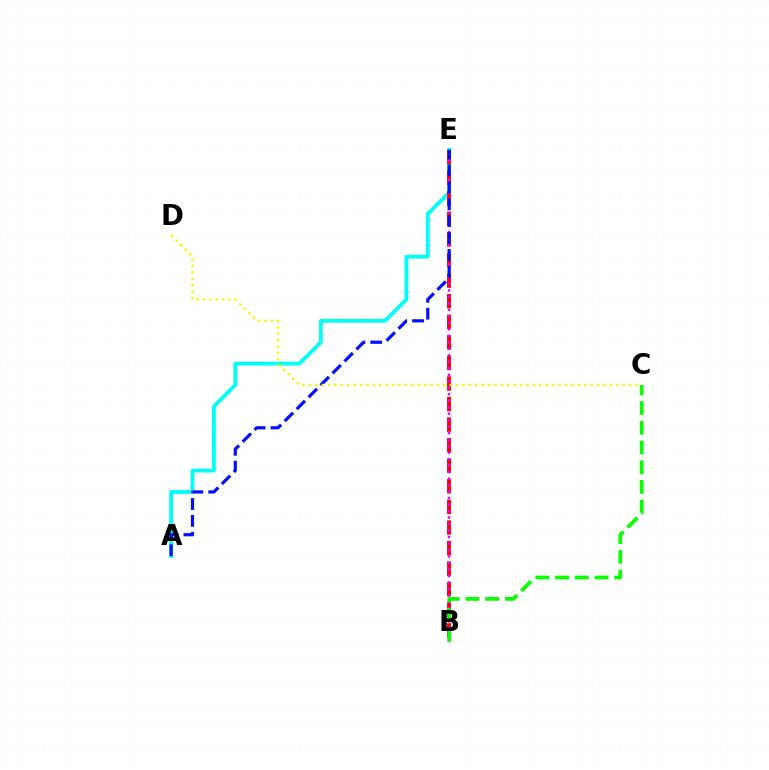{('A', 'E'): [{'color': '#00fff6', 'line_style': 'solid', 'thickness': 2.75}, {'color': '#0010ff', 'line_style': 'dashed', 'thickness': 2.3}], ('B', 'E'): [{'color': '#ff0000', 'line_style': 'dashed', 'thickness': 2.79}, {'color': '#ee00ff', 'line_style': 'dotted', 'thickness': 1.76}], ('B', 'C'): [{'color': '#08ff00', 'line_style': 'dashed', 'thickness': 2.68}], ('C', 'D'): [{'color': '#fcf500', 'line_style': 'dotted', 'thickness': 1.74}]}